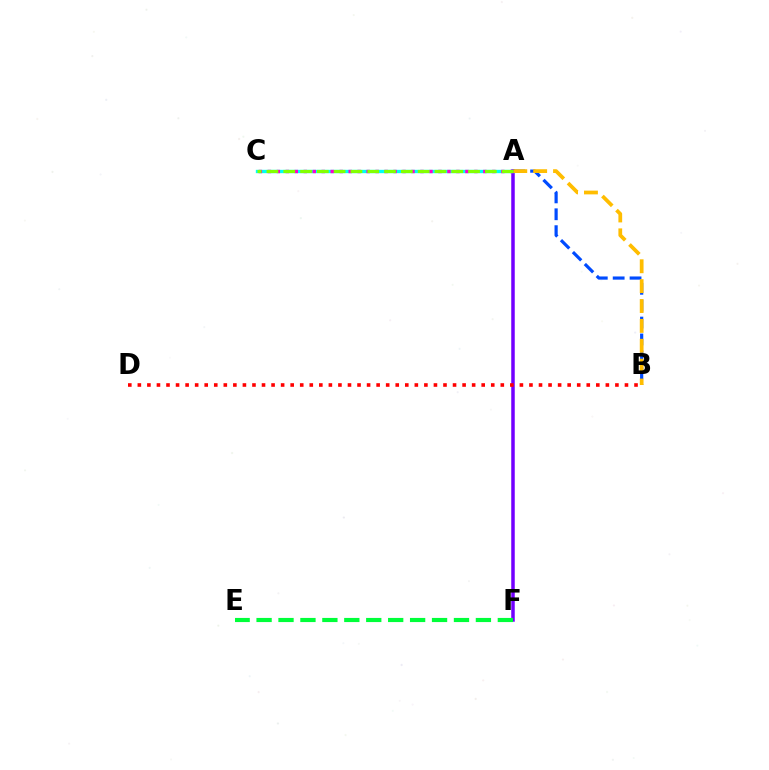{('A', 'F'): [{'color': '#7200ff', 'line_style': 'solid', 'thickness': 2.52}], ('A', 'C'): [{'color': '#00fff6', 'line_style': 'solid', 'thickness': 2.41}, {'color': '#ff00cf', 'line_style': 'dotted', 'thickness': 2.44}, {'color': '#84ff00', 'line_style': 'dashed', 'thickness': 2.28}], ('B', 'D'): [{'color': '#ff0000', 'line_style': 'dotted', 'thickness': 2.6}], ('A', 'B'): [{'color': '#004bff', 'line_style': 'dashed', 'thickness': 2.29}, {'color': '#ffbd00', 'line_style': 'dashed', 'thickness': 2.7}], ('E', 'F'): [{'color': '#00ff39', 'line_style': 'dashed', 'thickness': 2.98}]}